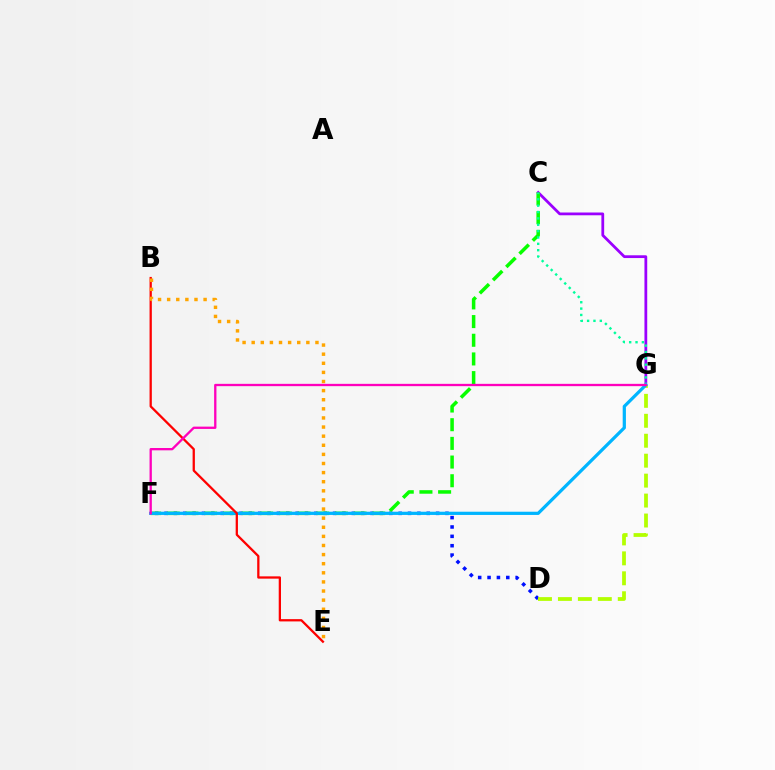{('D', 'F'): [{'color': '#0010ff', 'line_style': 'dotted', 'thickness': 2.54}], ('C', 'G'): [{'color': '#9b00ff', 'line_style': 'solid', 'thickness': 2.0}, {'color': '#00ff9d', 'line_style': 'dotted', 'thickness': 1.73}], ('D', 'G'): [{'color': '#b3ff00', 'line_style': 'dashed', 'thickness': 2.71}], ('C', 'F'): [{'color': '#08ff00', 'line_style': 'dashed', 'thickness': 2.54}], ('F', 'G'): [{'color': '#00b5ff', 'line_style': 'solid', 'thickness': 2.32}, {'color': '#ff00bd', 'line_style': 'solid', 'thickness': 1.66}], ('B', 'E'): [{'color': '#ff0000', 'line_style': 'solid', 'thickness': 1.64}, {'color': '#ffa500', 'line_style': 'dotted', 'thickness': 2.48}]}